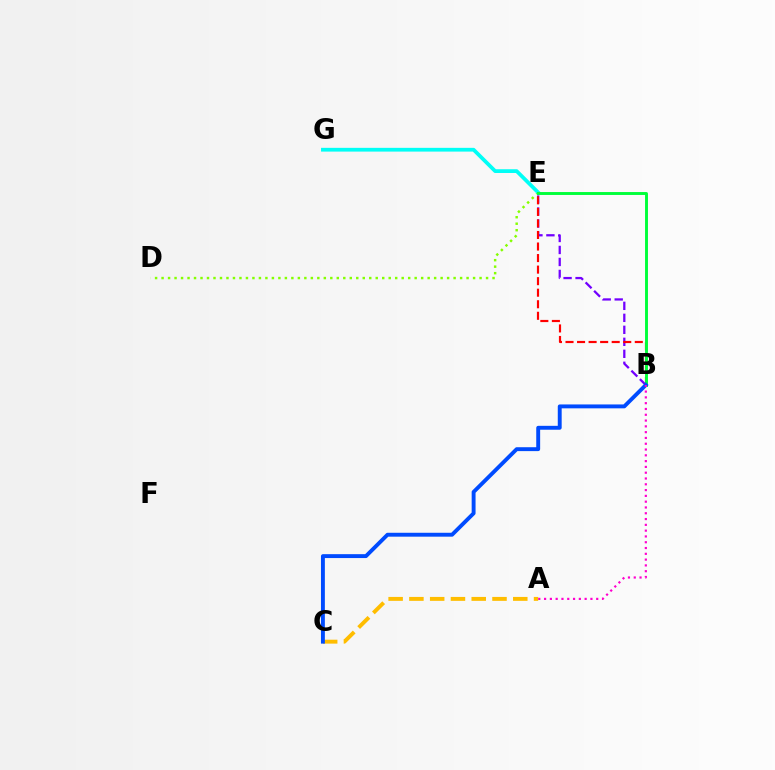{('B', 'E'): [{'color': '#7200ff', 'line_style': 'dashed', 'thickness': 1.63}, {'color': '#ff0000', 'line_style': 'dashed', 'thickness': 1.57}, {'color': '#00ff39', 'line_style': 'solid', 'thickness': 2.1}], ('D', 'E'): [{'color': '#84ff00', 'line_style': 'dotted', 'thickness': 1.76}], ('A', 'C'): [{'color': '#ffbd00', 'line_style': 'dashed', 'thickness': 2.82}], ('E', 'G'): [{'color': '#00fff6', 'line_style': 'solid', 'thickness': 2.7}], ('B', 'C'): [{'color': '#004bff', 'line_style': 'solid', 'thickness': 2.81}], ('A', 'B'): [{'color': '#ff00cf', 'line_style': 'dotted', 'thickness': 1.57}]}